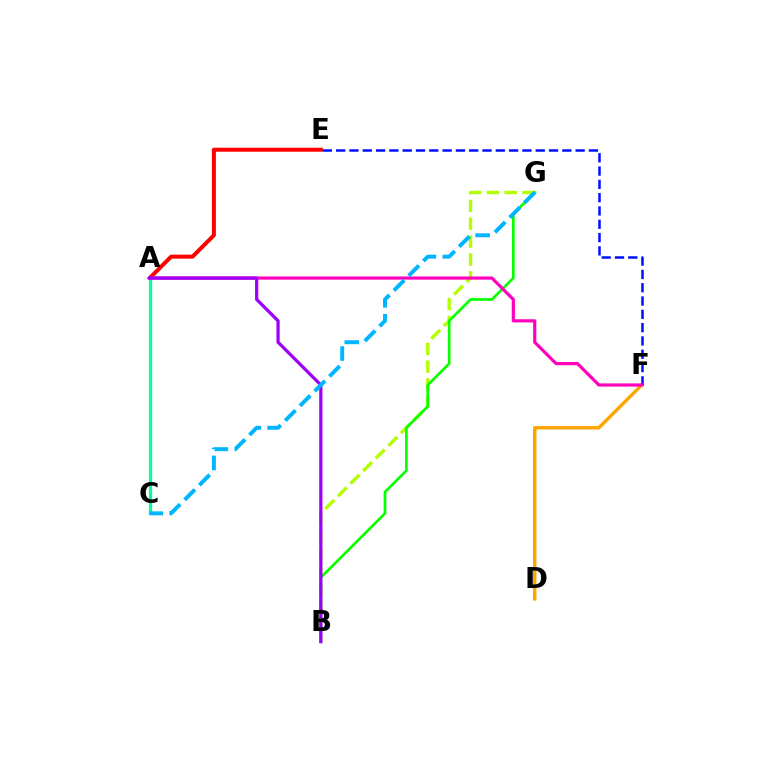{('A', 'E'): [{'color': '#ff0000', 'line_style': 'solid', 'thickness': 2.88}], ('A', 'C'): [{'color': '#00ff9d', 'line_style': 'solid', 'thickness': 2.32}], ('D', 'F'): [{'color': '#ffa500', 'line_style': 'solid', 'thickness': 2.46}], ('E', 'F'): [{'color': '#0010ff', 'line_style': 'dashed', 'thickness': 1.81}], ('B', 'G'): [{'color': '#b3ff00', 'line_style': 'dashed', 'thickness': 2.42}, {'color': '#08ff00', 'line_style': 'solid', 'thickness': 1.93}], ('A', 'F'): [{'color': '#ff00bd', 'line_style': 'solid', 'thickness': 2.29}], ('A', 'B'): [{'color': '#9b00ff', 'line_style': 'solid', 'thickness': 2.32}], ('C', 'G'): [{'color': '#00b5ff', 'line_style': 'dashed', 'thickness': 2.83}]}